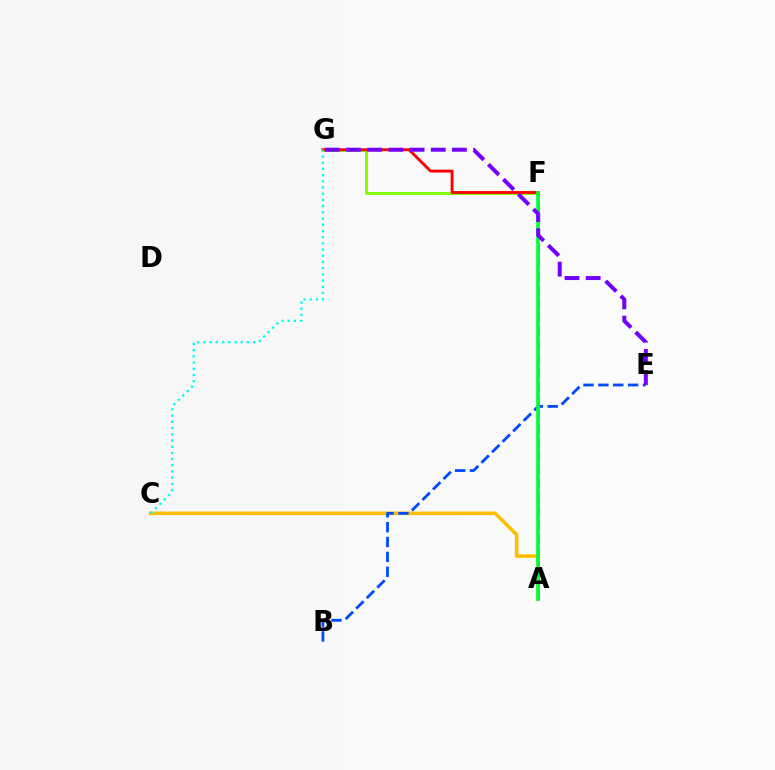{('F', 'G'): [{'color': '#84ff00', 'line_style': 'solid', 'thickness': 2.13}, {'color': '#ff0000', 'line_style': 'solid', 'thickness': 2.07}], ('A', 'C'): [{'color': '#ffbd00', 'line_style': 'solid', 'thickness': 2.55}], ('A', 'F'): [{'color': '#ff00cf', 'line_style': 'dashed', 'thickness': 1.88}, {'color': '#00ff39', 'line_style': 'solid', 'thickness': 2.62}], ('B', 'E'): [{'color': '#004bff', 'line_style': 'dashed', 'thickness': 2.02}], ('E', 'G'): [{'color': '#7200ff', 'line_style': 'dashed', 'thickness': 2.88}], ('C', 'G'): [{'color': '#00fff6', 'line_style': 'dotted', 'thickness': 1.69}]}